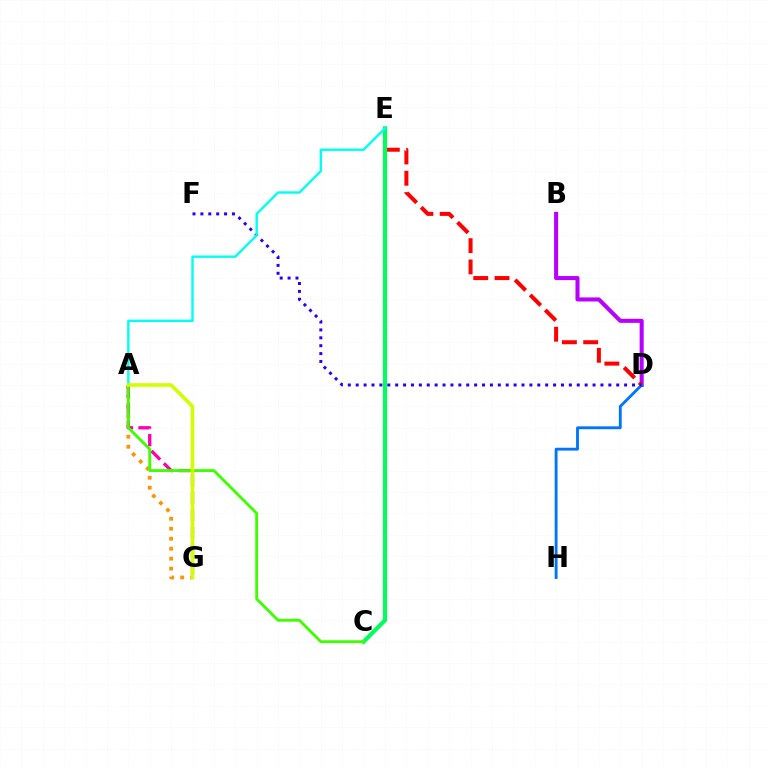{('B', 'D'): [{'color': '#b900ff', 'line_style': 'solid', 'thickness': 2.91}], ('D', 'E'): [{'color': '#ff0000', 'line_style': 'dashed', 'thickness': 2.89}], ('C', 'E'): [{'color': '#00ff5c', 'line_style': 'solid', 'thickness': 2.99}], ('D', 'H'): [{'color': '#0074ff', 'line_style': 'solid', 'thickness': 2.05}], ('A', 'G'): [{'color': '#ff9400', 'line_style': 'dotted', 'thickness': 2.71}, {'color': '#ff00ac', 'line_style': 'dashed', 'thickness': 2.39}, {'color': '#d1ff00', 'line_style': 'solid', 'thickness': 2.57}], ('A', 'C'): [{'color': '#3dff00', 'line_style': 'solid', 'thickness': 2.05}], ('D', 'F'): [{'color': '#2500ff', 'line_style': 'dotted', 'thickness': 2.14}], ('A', 'E'): [{'color': '#00fff6', 'line_style': 'solid', 'thickness': 1.72}]}